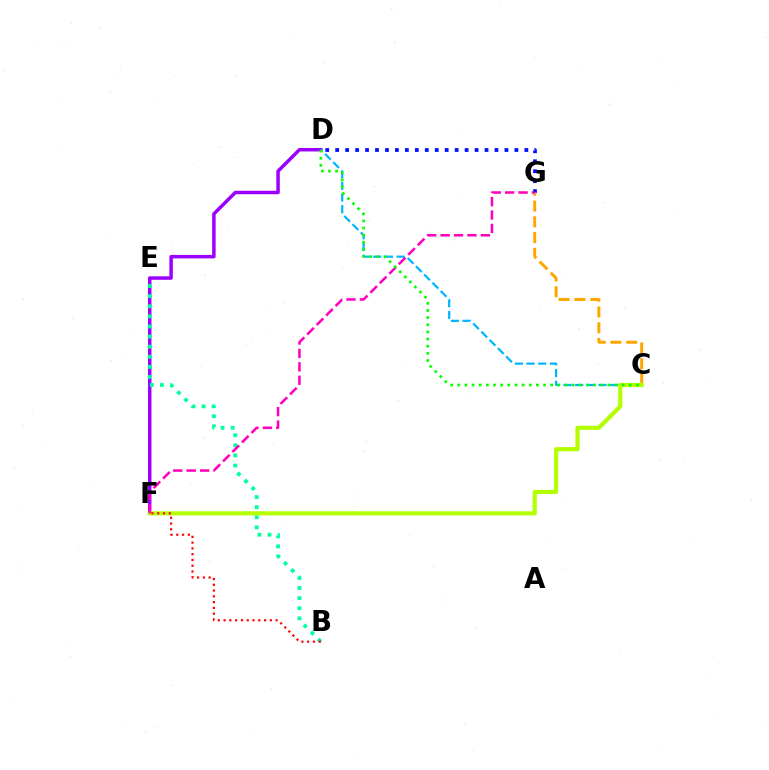{('D', 'G'): [{'color': '#0010ff', 'line_style': 'dotted', 'thickness': 2.71}], ('D', 'F'): [{'color': '#9b00ff', 'line_style': 'solid', 'thickness': 2.5}], ('C', 'G'): [{'color': '#ffa500', 'line_style': 'dashed', 'thickness': 2.14}], ('B', 'E'): [{'color': '#00ff9d', 'line_style': 'dotted', 'thickness': 2.74}], ('C', 'D'): [{'color': '#00b5ff', 'line_style': 'dashed', 'thickness': 1.59}, {'color': '#08ff00', 'line_style': 'dotted', 'thickness': 1.94}], ('C', 'F'): [{'color': '#b3ff00', 'line_style': 'solid', 'thickness': 2.99}], ('B', 'F'): [{'color': '#ff0000', 'line_style': 'dotted', 'thickness': 1.57}], ('F', 'G'): [{'color': '#ff00bd', 'line_style': 'dashed', 'thickness': 1.82}]}